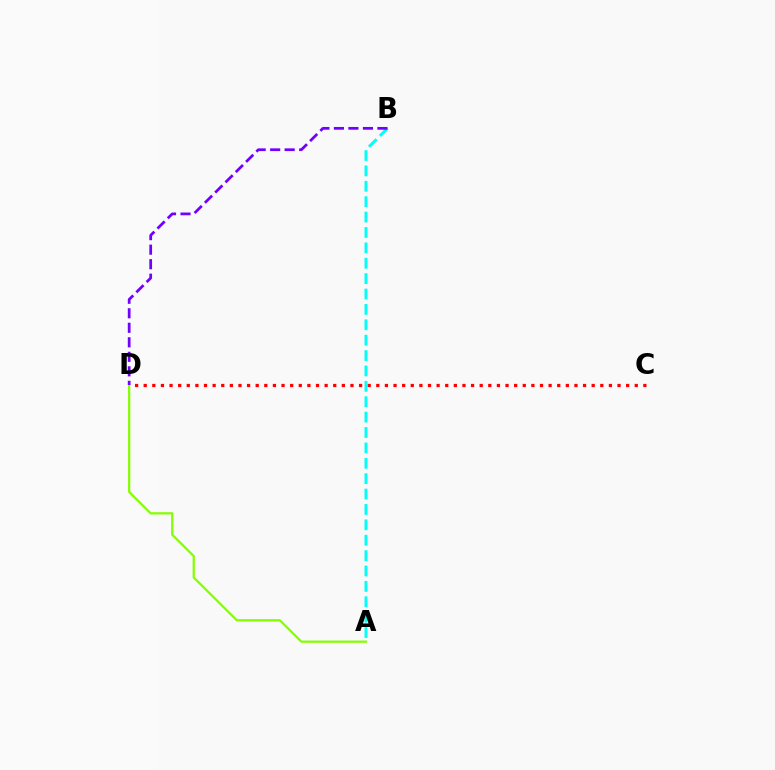{('C', 'D'): [{'color': '#ff0000', 'line_style': 'dotted', 'thickness': 2.34}], ('A', 'B'): [{'color': '#00fff6', 'line_style': 'dashed', 'thickness': 2.09}], ('A', 'D'): [{'color': '#84ff00', 'line_style': 'solid', 'thickness': 1.62}], ('B', 'D'): [{'color': '#7200ff', 'line_style': 'dashed', 'thickness': 1.97}]}